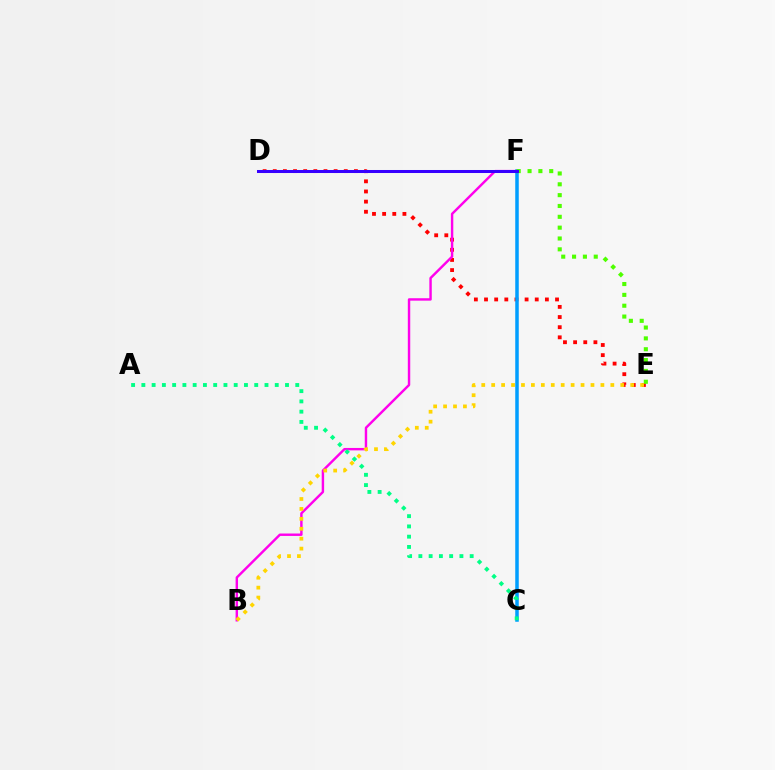{('D', 'E'): [{'color': '#ff0000', 'line_style': 'dotted', 'thickness': 2.76}], ('C', 'F'): [{'color': '#009eff', 'line_style': 'solid', 'thickness': 2.53}], ('E', 'F'): [{'color': '#4fff00', 'line_style': 'dotted', 'thickness': 2.95}], ('B', 'F'): [{'color': '#ff00ed', 'line_style': 'solid', 'thickness': 1.75}], ('B', 'E'): [{'color': '#ffd500', 'line_style': 'dotted', 'thickness': 2.7}], ('D', 'F'): [{'color': '#3700ff', 'line_style': 'solid', 'thickness': 2.17}], ('A', 'C'): [{'color': '#00ff86', 'line_style': 'dotted', 'thickness': 2.79}]}